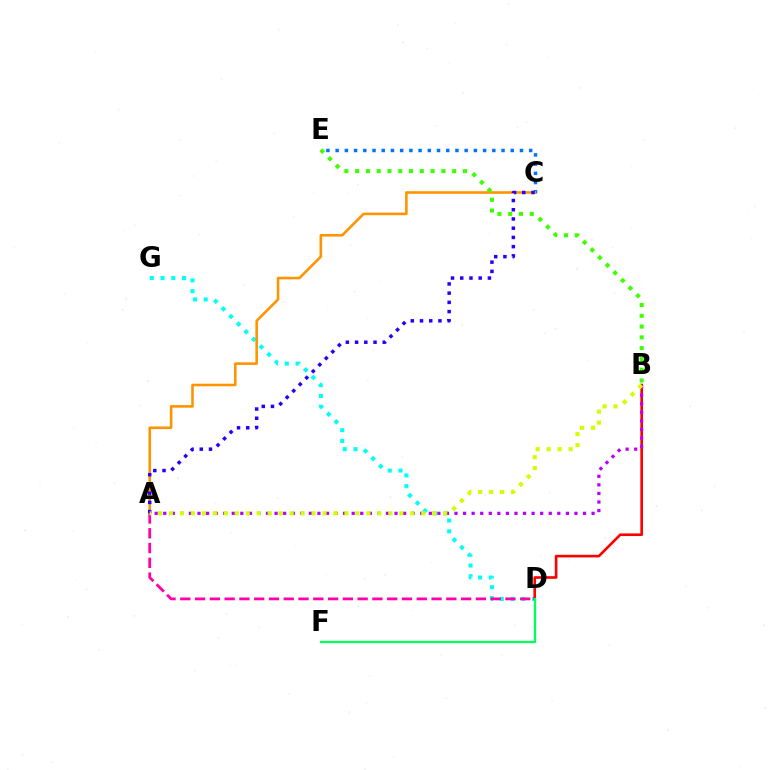{('D', 'G'): [{'color': '#00fff6', 'line_style': 'dotted', 'thickness': 2.93}], ('C', 'E'): [{'color': '#0074ff', 'line_style': 'dotted', 'thickness': 2.5}], ('A', 'D'): [{'color': '#ff00ac', 'line_style': 'dashed', 'thickness': 2.01}], ('B', 'D'): [{'color': '#ff0000', 'line_style': 'solid', 'thickness': 1.9}], ('A', 'C'): [{'color': '#ff9400', 'line_style': 'solid', 'thickness': 1.87}, {'color': '#2500ff', 'line_style': 'dotted', 'thickness': 2.51}], ('D', 'F'): [{'color': '#00ff5c', 'line_style': 'solid', 'thickness': 1.65}], ('A', 'B'): [{'color': '#b900ff', 'line_style': 'dotted', 'thickness': 2.33}, {'color': '#d1ff00', 'line_style': 'dotted', 'thickness': 2.98}], ('B', 'E'): [{'color': '#3dff00', 'line_style': 'dotted', 'thickness': 2.93}]}